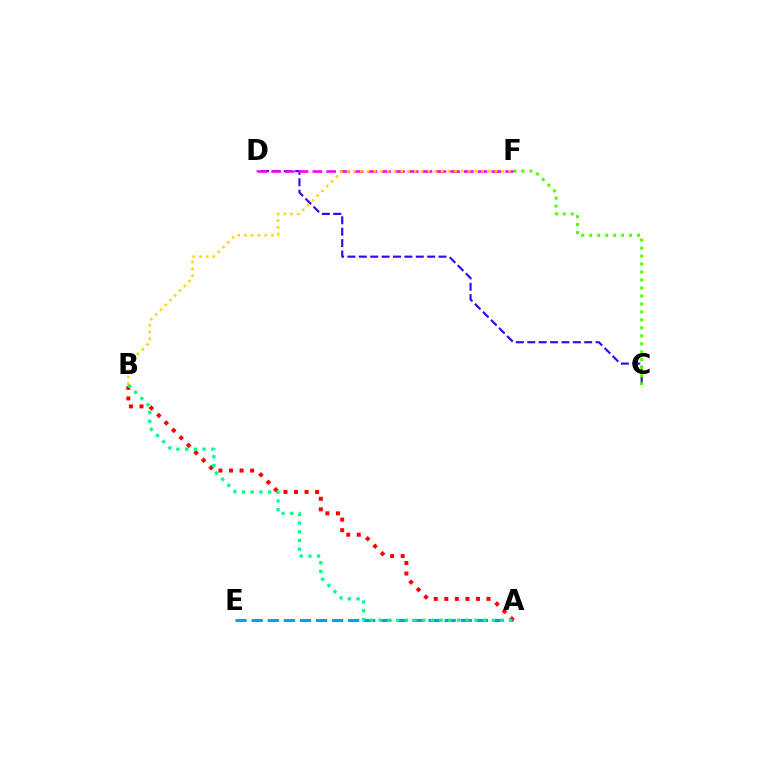{('A', 'E'): [{'color': '#009eff', 'line_style': 'dashed', 'thickness': 2.18}], ('A', 'B'): [{'color': '#ff0000', 'line_style': 'dotted', 'thickness': 2.87}, {'color': '#00ff86', 'line_style': 'dotted', 'thickness': 2.37}], ('C', 'D'): [{'color': '#3700ff', 'line_style': 'dashed', 'thickness': 1.55}], ('C', 'F'): [{'color': '#4fff00', 'line_style': 'dotted', 'thickness': 2.17}], ('D', 'F'): [{'color': '#ff00ed', 'line_style': 'dashed', 'thickness': 1.87}], ('B', 'F'): [{'color': '#ffd500', 'line_style': 'dotted', 'thickness': 1.83}]}